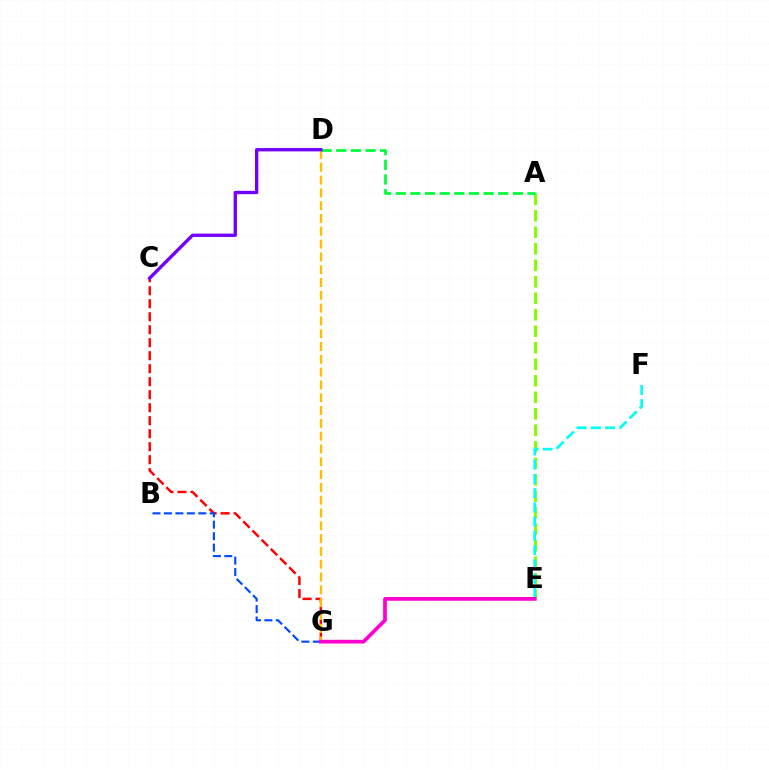{('A', 'E'): [{'color': '#84ff00', 'line_style': 'dashed', 'thickness': 2.24}], ('E', 'F'): [{'color': '#00fff6', 'line_style': 'dashed', 'thickness': 1.93}], ('A', 'D'): [{'color': '#00ff39', 'line_style': 'dashed', 'thickness': 1.99}], ('C', 'G'): [{'color': '#ff0000', 'line_style': 'dashed', 'thickness': 1.77}], ('D', 'G'): [{'color': '#ffbd00', 'line_style': 'dashed', 'thickness': 1.74}], ('B', 'G'): [{'color': '#004bff', 'line_style': 'dashed', 'thickness': 1.56}], ('C', 'D'): [{'color': '#7200ff', 'line_style': 'solid', 'thickness': 2.4}], ('E', 'G'): [{'color': '#ff00cf', 'line_style': 'solid', 'thickness': 2.68}]}